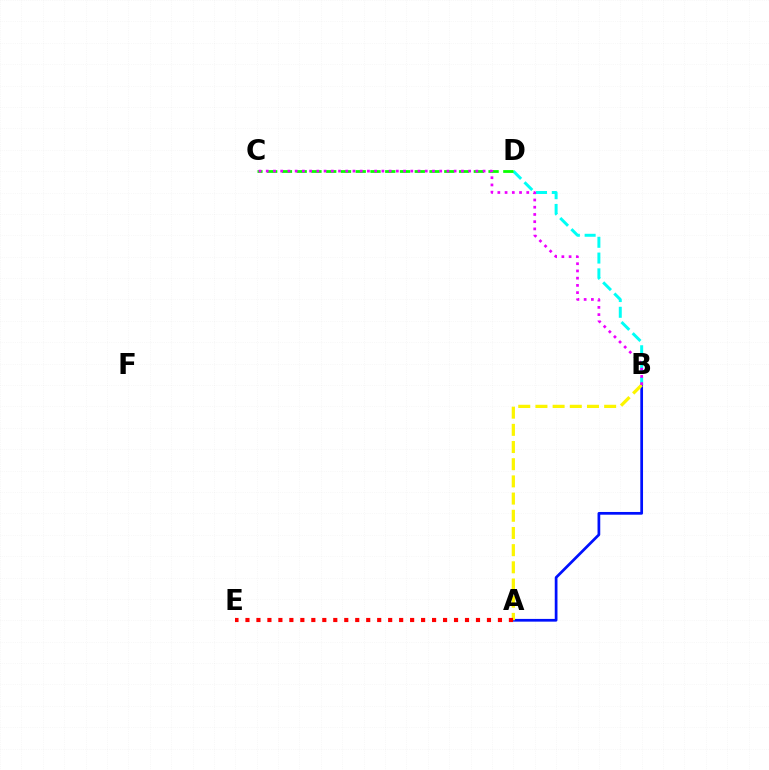{('A', 'B'): [{'color': '#0010ff', 'line_style': 'solid', 'thickness': 1.96}, {'color': '#fcf500', 'line_style': 'dashed', 'thickness': 2.33}], ('B', 'D'): [{'color': '#00fff6', 'line_style': 'dashed', 'thickness': 2.14}], ('C', 'D'): [{'color': '#08ff00', 'line_style': 'dashed', 'thickness': 2.01}], ('A', 'E'): [{'color': '#ff0000', 'line_style': 'dotted', 'thickness': 2.98}], ('B', 'C'): [{'color': '#ee00ff', 'line_style': 'dotted', 'thickness': 1.96}]}